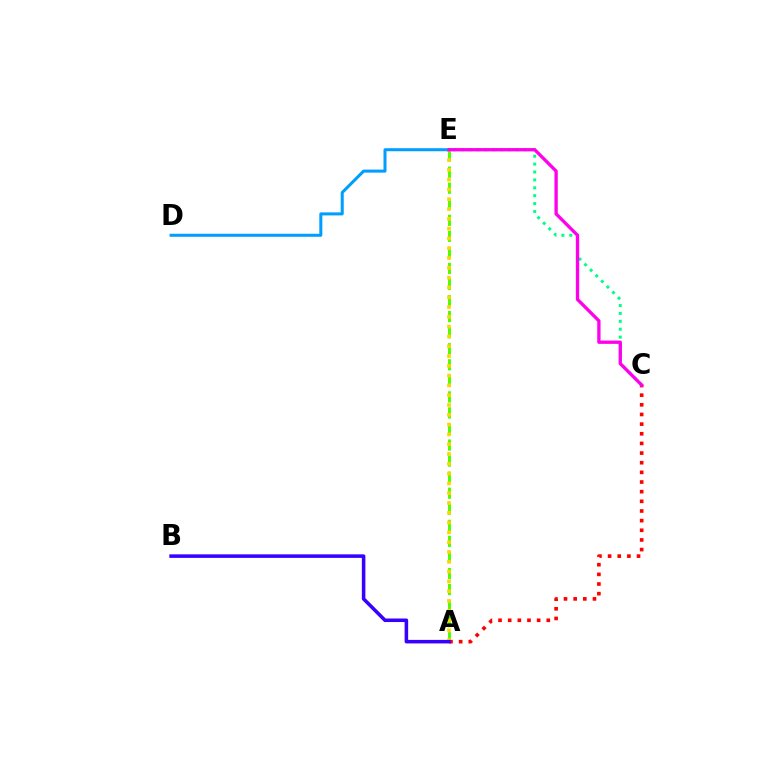{('A', 'C'): [{'color': '#ff0000', 'line_style': 'dotted', 'thickness': 2.62}], ('A', 'E'): [{'color': '#4fff00', 'line_style': 'dashed', 'thickness': 2.18}, {'color': '#ffd500', 'line_style': 'dotted', 'thickness': 2.66}], ('C', 'E'): [{'color': '#00ff86', 'line_style': 'dotted', 'thickness': 2.14}, {'color': '#ff00ed', 'line_style': 'solid', 'thickness': 2.38}], ('D', 'E'): [{'color': '#009eff', 'line_style': 'solid', 'thickness': 2.18}], ('A', 'B'): [{'color': '#3700ff', 'line_style': 'solid', 'thickness': 2.55}]}